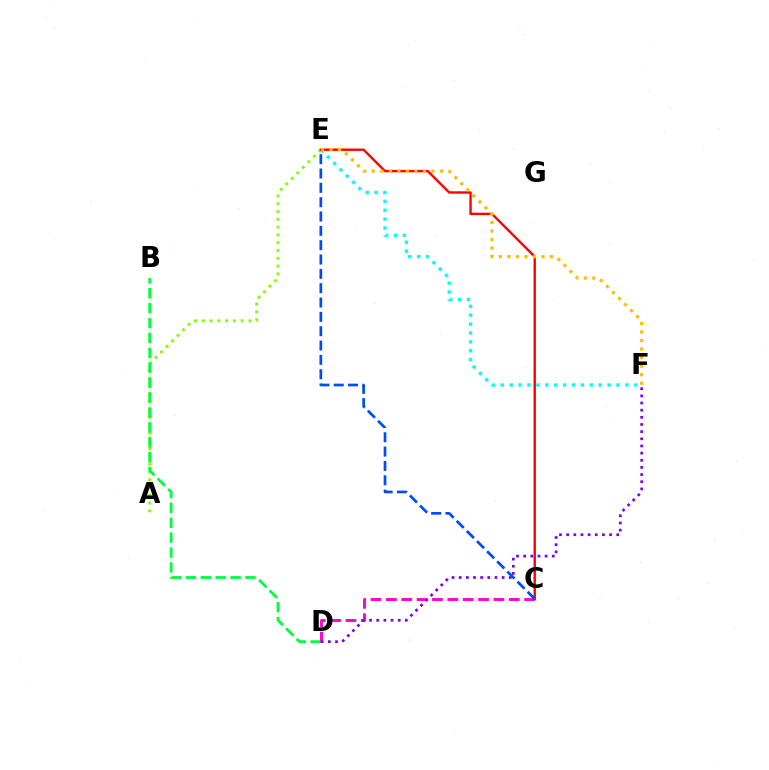{('A', 'E'): [{'color': '#84ff00', 'line_style': 'dotted', 'thickness': 2.12}], ('B', 'D'): [{'color': '#00ff39', 'line_style': 'dashed', 'thickness': 2.02}], ('C', 'D'): [{'color': '#ff00cf', 'line_style': 'dashed', 'thickness': 2.09}], ('E', 'F'): [{'color': '#00fff6', 'line_style': 'dotted', 'thickness': 2.42}, {'color': '#ffbd00', 'line_style': 'dotted', 'thickness': 2.32}], ('C', 'E'): [{'color': '#ff0000', 'line_style': 'solid', 'thickness': 1.72}, {'color': '#004bff', 'line_style': 'dashed', 'thickness': 1.95}], ('D', 'F'): [{'color': '#7200ff', 'line_style': 'dotted', 'thickness': 1.94}]}